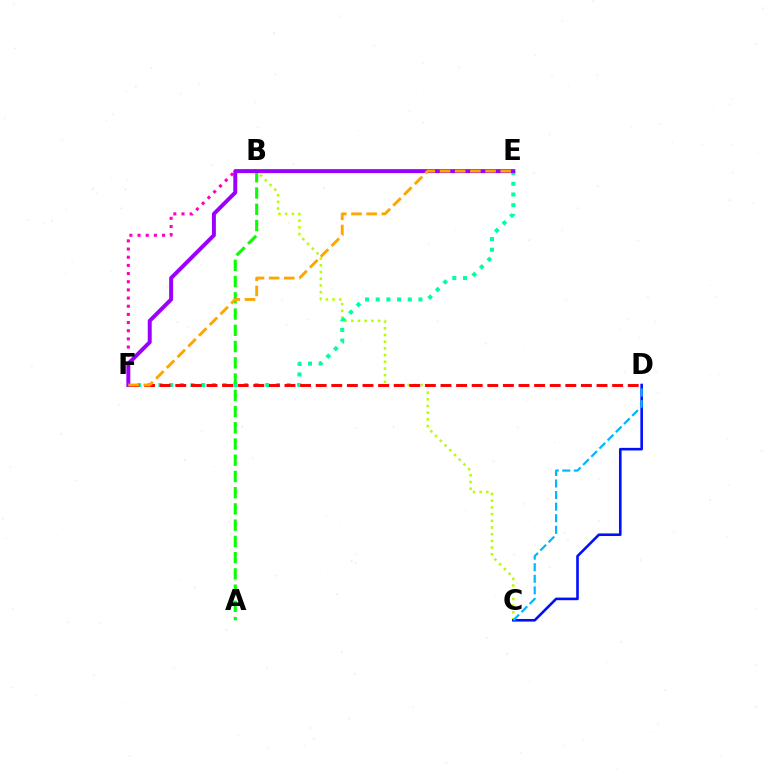{('B', 'C'): [{'color': '#b3ff00', 'line_style': 'dotted', 'thickness': 1.82}], ('B', 'F'): [{'color': '#ff00bd', 'line_style': 'dotted', 'thickness': 2.22}], ('A', 'B'): [{'color': '#08ff00', 'line_style': 'dashed', 'thickness': 2.21}], ('E', 'F'): [{'color': '#00ff9d', 'line_style': 'dotted', 'thickness': 2.9}, {'color': '#9b00ff', 'line_style': 'solid', 'thickness': 2.85}, {'color': '#ffa500', 'line_style': 'dashed', 'thickness': 2.06}], ('D', 'F'): [{'color': '#ff0000', 'line_style': 'dashed', 'thickness': 2.12}], ('C', 'D'): [{'color': '#0010ff', 'line_style': 'solid', 'thickness': 1.88}, {'color': '#00b5ff', 'line_style': 'dashed', 'thickness': 1.57}]}